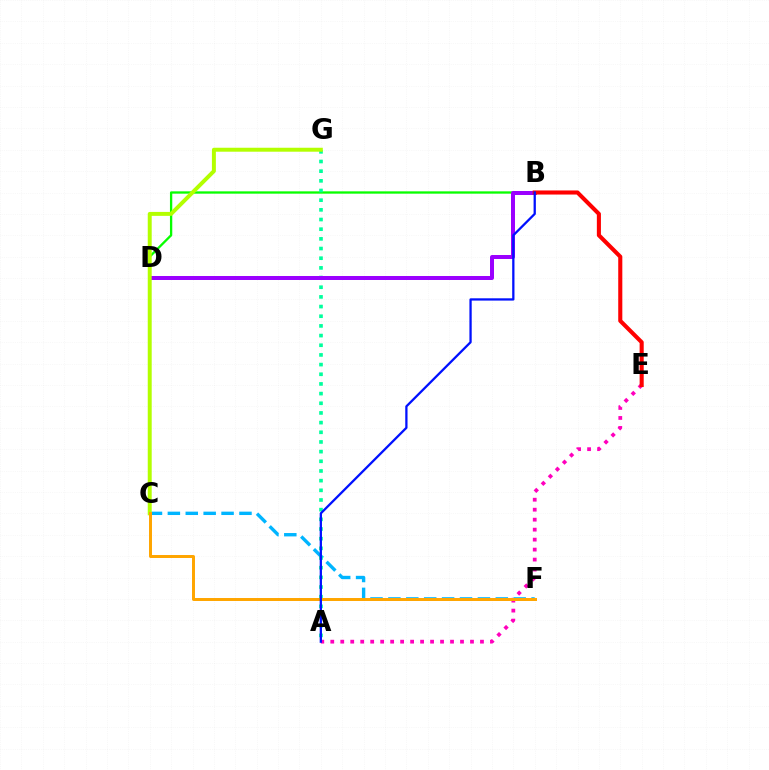{('C', 'F'): [{'color': '#00b5ff', 'line_style': 'dashed', 'thickness': 2.43}, {'color': '#ffa500', 'line_style': 'solid', 'thickness': 2.15}], ('B', 'D'): [{'color': '#08ff00', 'line_style': 'solid', 'thickness': 1.67}, {'color': '#9b00ff', 'line_style': 'solid', 'thickness': 2.87}], ('A', 'G'): [{'color': '#00ff9d', 'line_style': 'dotted', 'thickness': 2.63}], ('C', 'G'): [{'color': '#b3ff00', 'line_style': 'solid', 'thickness': 2.85}], ('A', 'E'): [{'color': '#ff00bd', 'line_style': 'dotted', 'thickness': 2.71}], ('B', 'E'): [{'color': '#ff0000', 'line_style': 'solid', 'thickness': 2.94}], ('A', 'B'): [{'color': '#0010ff', 'line_style': 'solid', 'thickness': 1.64}]}